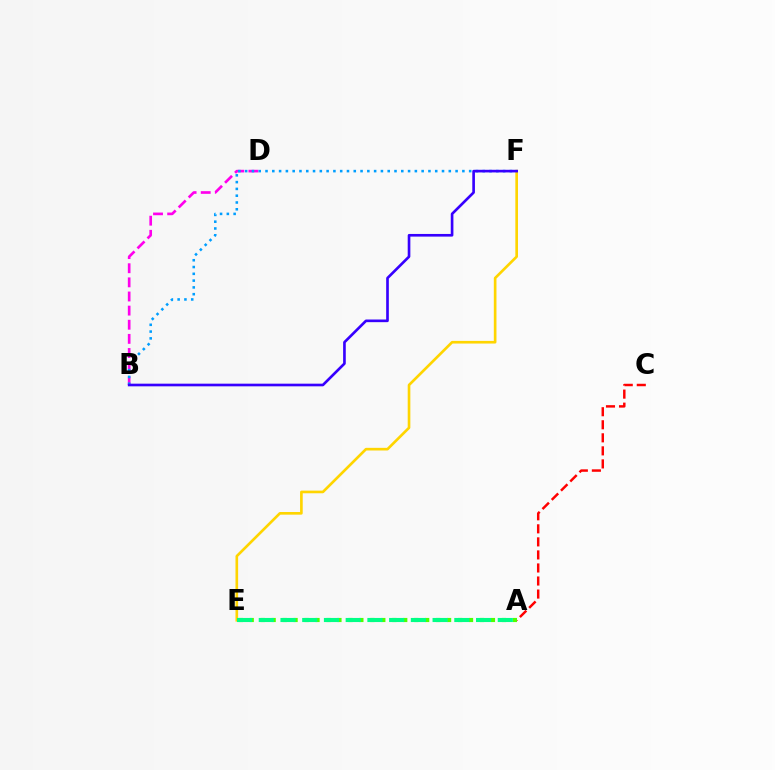{('A', 'C'): [{'color': '#ff0000', 'line_style': 'dashed', 'thickness': 1.77}], ('A', 'E'): [{'color': '#4fff00', 'line_style': 'dotted', 'thickness': 2.98}, {'color': '#00ff86', 'line_style': 'dashed', 'thickness': 2.95}], ('E', 'F'): [{'color': '#ffd500', 'line_style': 'solid', 'thickness': 1.91}], ('B', 'D'): [{'color': '#ff00ed', 'line_style': 'dashed', 'thickness': 1.92}], ('B', 'F'): [{'color': '#009eff', 'line_style': 'dotted', 'thickness': 1.84}, {'color': '#3700ff', 'line_style': 'solid', 'thickness': 1.91}]}